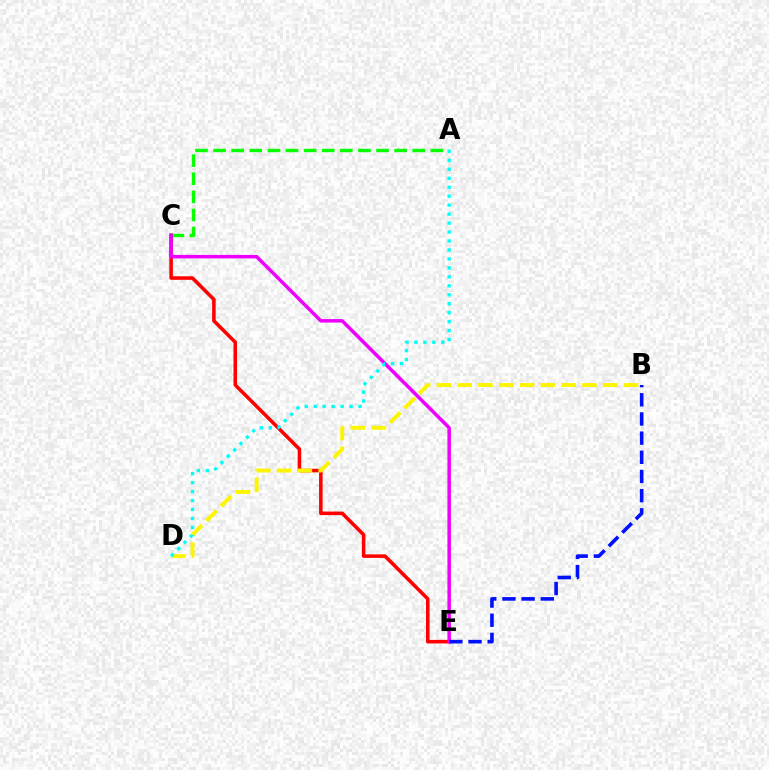{('C', 'E'): [{'color': '#ff0000', 'line_style': 'solid', 'thickness': 2.56}, {'color': '#ee00ff', 'line_style': 'solid', 'thickness': 2.51}], ('A', 'C'): [{'color': '#08ff00', 'line_style': 'dashed', 'thickness': 2.46}], ('B', 'D'): [{'color': '#fcf500', 'line_style': 'dashed', 'thickness': 2.82}], ('A', 'D'): [{'color': '#00fff6', 'line_style': 'dotted', 'thickness': 2.44}], ('B', 'E'): [{'color': '#0010ff', 'line_style': 'dashed', 'thickness': 2.6}]}